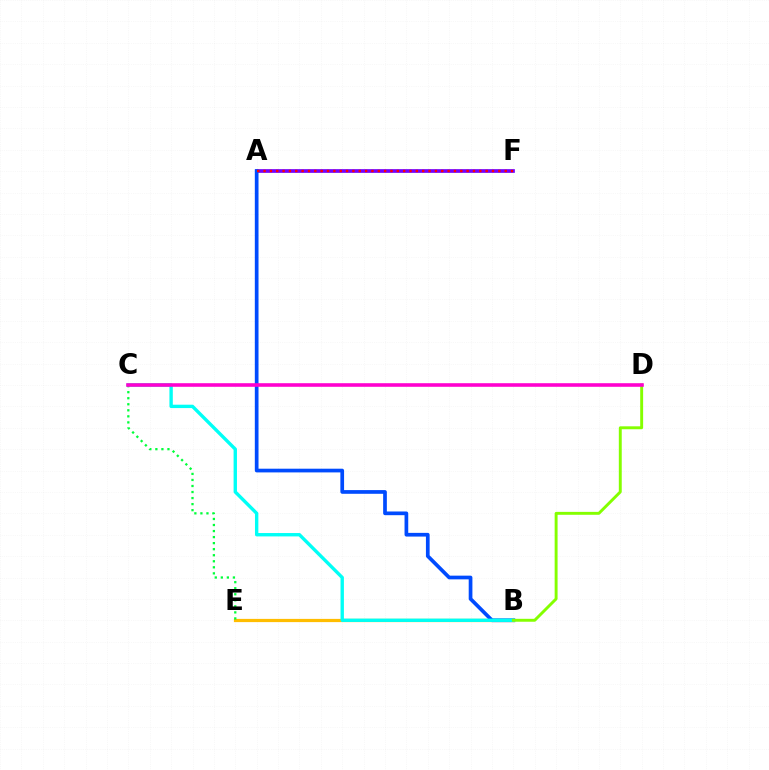{('B', 'E'): [{'color': '#ffbd00', 'line_style': 'solid', 'thickness': 2.32}], ('A', 'F'): [{'color': '#7200ff', 'line_style': 'solid', 'thickness': 2.66}, {'color': '#ff0000', 'line_style': 'dotted', 'thickness': 1.72}], ('A', 'B'): [{'color': '#004bff', 'line_style': 'solid', 'thickness': 2.67}], ('B', 'C'): [{'color': '#00fff6', 'line_style': 'solid', 'thickness': 2.43}], ('B', 'D'): [{'color': '#84ff00', 'line_style': 'solid', 'thickness': 2.1}], ('C', 'E'): [{'color': '#00ff39', 'line_style': 'dotted', 'thickness': 1.64}], ('C', 'D'): [{'color': '#ff00cf', 'line_style': 'solid', 'thickness': 2.58}]}